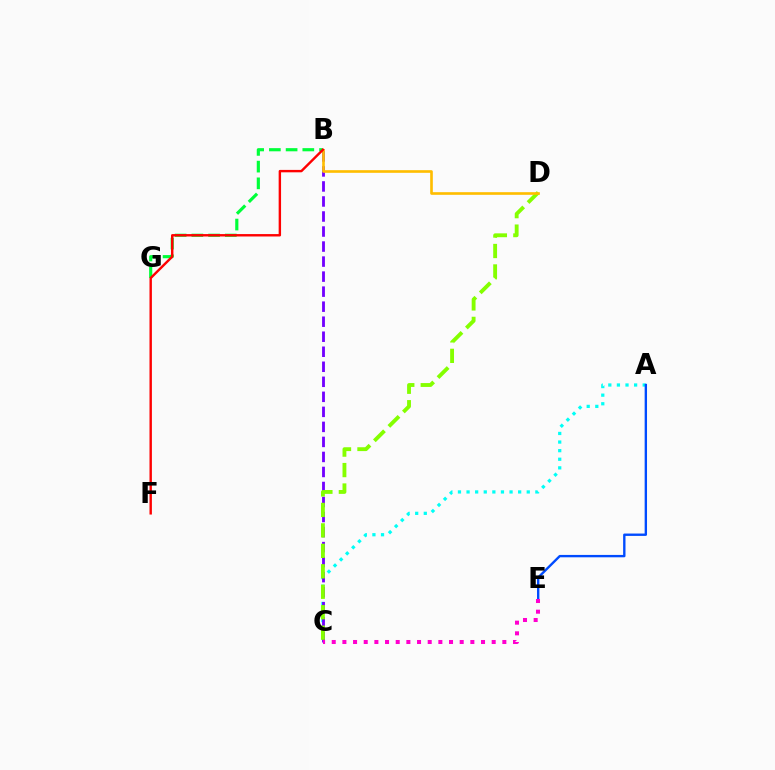{('A', 'C'): [{'color': '#00fff6', 'line_style': 'dotted', 'thickness': 2.34}], ('B', 'C'): [{'color': '#7200ff', 'line_style': 'dashed', 'thickness': 2.04}], ('C', 'D'): [{'color': '#84ff00', 'line_style': 'dashed', 'thickness': 2.78}], ('B', 'G'): [{'color': '#00ff39', 'line_style': 'dashed', 'thickness': 2.27}], ('A', 'E'): [{'color': '#004bff', 'line_style': 'solid', 'thickness': 1.71}], ('C', 'E'): [{'color': '#ff00cf', 'line_style': 'dotted', 'thickness': 2.9}], ('B', 'D'): [{'color': '#ffbd00', 'line_style': 'solid', 'thickness': 1.9}], ('B', 'F'): [{'color': '#ff0000', 'line_style': 'solid', 'thickness': 1.73}]}